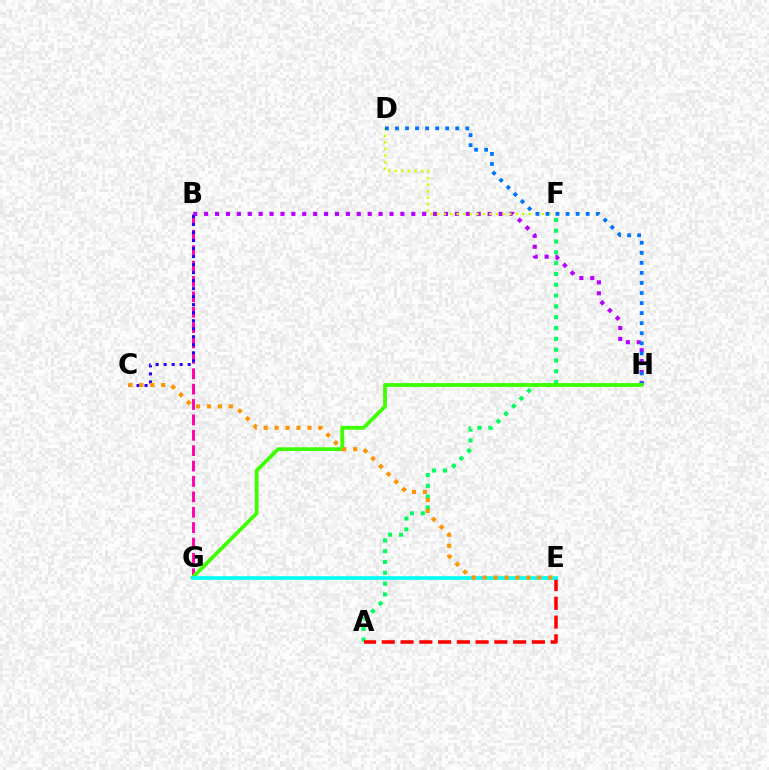{('B', 'H'): [{'color': '#b900ff', 'line_style': 'dotted', 'thickness': 2.96}], ('D', 'F'): [{'color': '#d1ff00', 'line_style': 'dotted', 'thickness': 1.78}], ('B', 'G'): [{'color': '#ff00ac', 'line_style': 'dashed', 'thickness': 2.09}], ('D', 'H'): [{'color': '#0074ff', 'line_style': 'dotted', 'thickness': 2.73}], ('B', 'C'): [{'color': '#2500ff', 'line_style': 'dotted', 'thickness': 2.18}], ('A', 'F'): [{'color': '#00ff5c', 'line_style': 'dotted', 'thickness': 2.94}], ('G', 'H'): [{'color': '#3dff00', 'line_style': 'solid', 'thickness': 2.72}], ('A', 'E'): [{'color': '#ff0000', 'line_style': 'dashed', 'thickness': 2.55}], ('E', 'G'): [{'color': '#00fff6', 'line_style': 'solid', 'thickness': 2.62}], ('C', 'E'): [{'color': '#ff9400', 'line_style': 'dotted', 'thickness': 2.97}]}